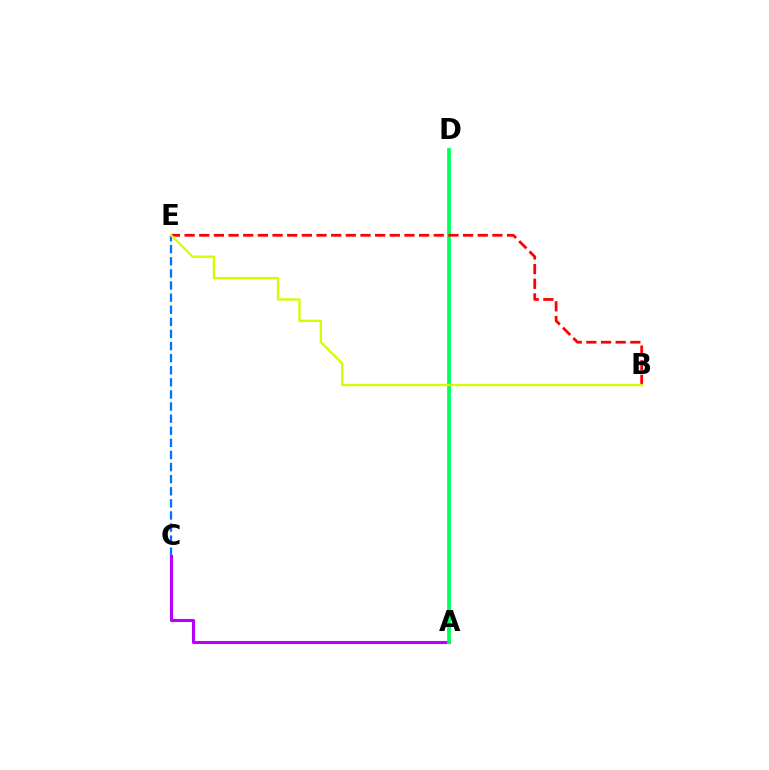{('C', 'E'): [{'color': '#0074ff', 'line_style': 'dashed', 'thickness': 1.64}], ('A', 'C'): [{'color': '#b900ff', 'line_style': 'solid', 'thickness': 2.22}], ('A', 'D'): [{'color': '#00ff5c', 'line_style': 'solid', 'thickness': 2.73}], ('B', 'E'): [{'color': '#ff0000', 'line_style': 'dashed', 'thickness': 1.99}, {'color': '#d1ff00', 'line_style': 'solid', 'thickness': 1.68}]}